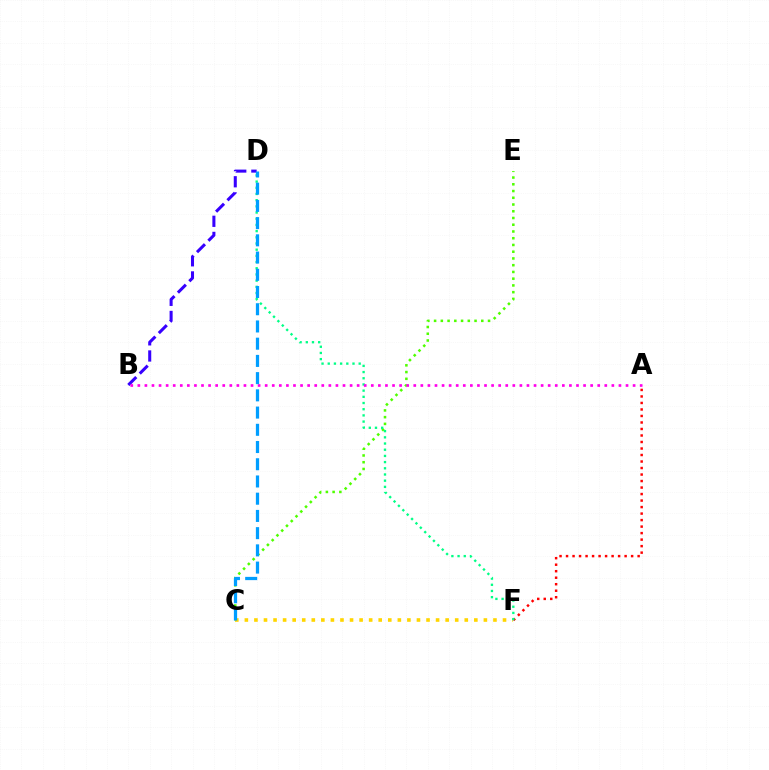{('C', 'F'): [{'color': '#ffd500', 'line_style': 'dotted', 'thickness': 2.6}], ('C', 'E'): [{'color': '#4fff00', 'line_style': 'dotted', 'thickness': 1.83}], ('A', 'F'): [{'color': '#ff0000', 'line_style': 'dotted', 'thickness': 1.77}], ('B', 'D'): [{'color': '#3700ff', 'line_style': 'dashed', 'thickness': 2.19}], ('D', 'F'): [{'color': '#00ff86', 'line_style': 'dotted', 'thickness': 1.68}], ('A', 'B'): [{'color': '#ff00ed', 'line_style': 'dotted', 'thickness': 1.92}], ('C', 'D'): [{'color': '#009eff', 'line_style': 'dashed', 'thickness': 2.34}]}